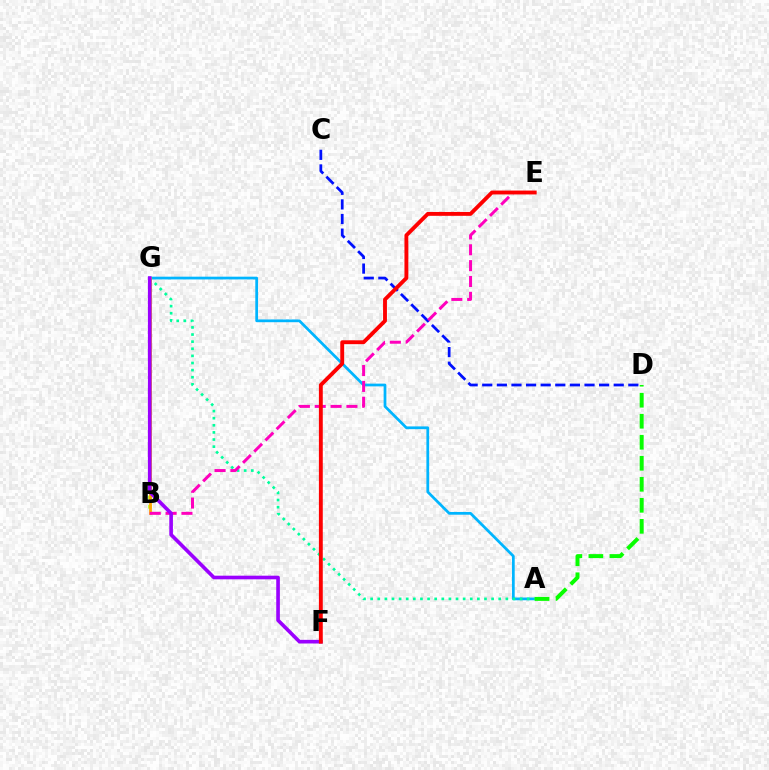{('B', 'G'): [{'color': '#b3ff00', 'line_style': 'dotted', 'thickness': 2.57}, {'color': '#ffa500', 'line_style': 'solid', 'thickness': 1.99}], ('A', 'G'): [{'color': '#00b5ff', 'line_style': 'solid', 'thickness': 1.98}, {'color': '#00ff9d', 'line_style': 'dotted', 'thickness': 1.93}], ('C', 'D'): [{'color': '#0010ff', 'line_style': 'dashed', 'thickness': 1.98}], ('A', 'D'): [{'color': '#08ff00', 'line_style': 'dashed', 'thickness': 2.86}], ('B', 'E'): [{'color': '#ff00bd', 'line_style': 'dashed', 'thickness': 2.15}], ('F', 'G'): [{'color': '#9b00ff', 'line_style': 'solid', 'thickness': 2.62}], ('E', 'F'): [{'color': '#ff0000', 'line_style': 'solid', 'thickness': 2.79}]}